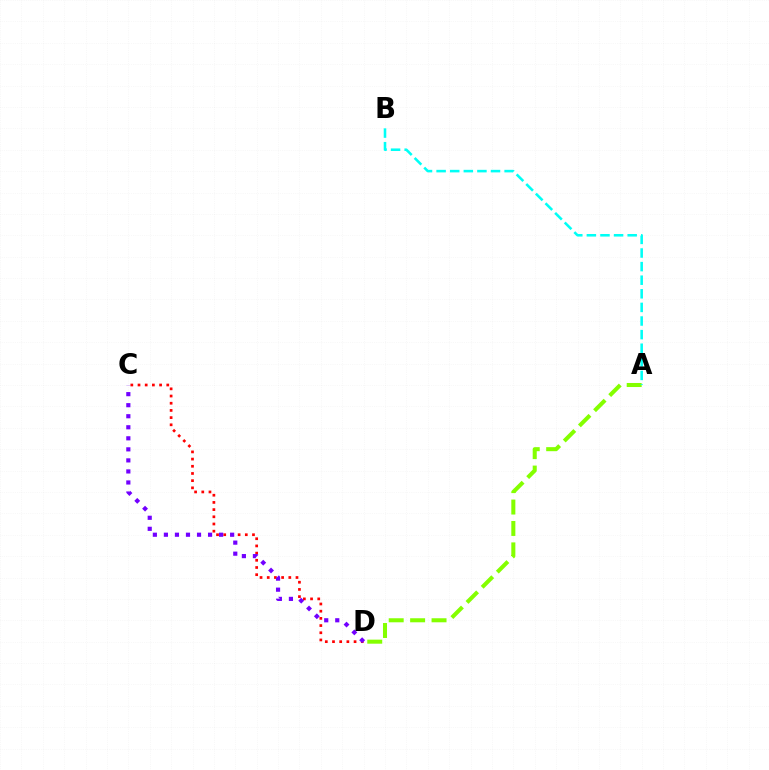{('C', 'D'): [{'color': '#ff0000', 'line_style': 'dotted', 'thickness': 1.95}, {'color': '#7200ff', 'line_style': 'dotted', 'thickness': 3.0}], ('A', 'D'): [{'color': '#84ff00', 'line_style': 'dashed', 'thickness': 2.91}], ('A', 'B'): [{'color': '#00fff6', 'line_style': 'dashed', 'thickness': 1.85}]}